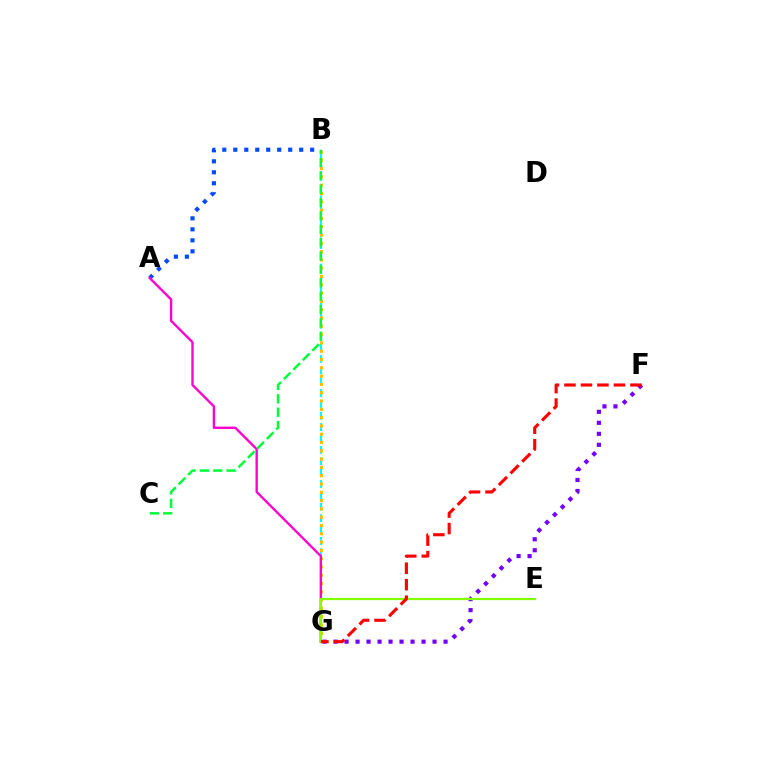{('B', 'G'): [{'color': '#00fff6', 'line_style': 'dashed', 'thickness': 1.55}, {'color': '#ffbd00', 'line_style': 'dotted', 'thickness': 2.25}], ('A', 'B'): [{'color': '#004bff', 'line_style': 'dotted', 'thickness': 2.98}], ('A', 'G'): [{'color': '#ff00cf', 'line_style': 'solid', 'thickness': 1.7}], ('F', 'G'): [{'color': '#7200ff', 'line_style': 'dotted', 'thickness': 2.99}, {'color': '#ff0000', 'line_style': 'dashed', 'thickness': 2.24}], ('E', 'G'): [{'color': '#84ff00', 'line_style': 'solid', 'thickness': 1.61}], ('B', 'C'): [{'color': '#00ff39', 'line_style': 'dashed', 'thickness': 1.82}]}